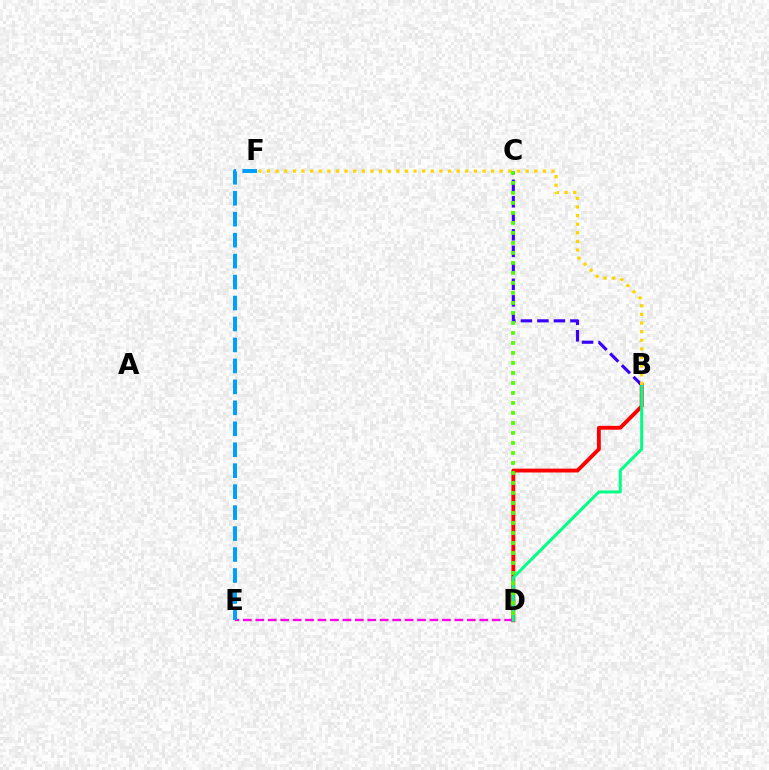{('B', 'D'): [{'color': '#ff0000', 'line_style': 'solid', 'thickness': 2.77}, {'color': '#00ff86', 'line_style': 'solid', 'thickness': 2.15}], ('B', 'C'): [{'color': '#3700ff', 'line_style': 'dashed', 'thickness': 2.24}], ('D', 'E'): [{'color': '#ff00ed', 'line_style': 'dashed', 'thickness': 1.69}], ('B', 'F'): [{'color': '#ffd500', 'line_style': 'dotted', 'thickness': 2.34}], ('E', 'F'): [{'color': '#009eff', 'line_style': 'dashed', 'thickness': 2.85}], ('C', 'D'): [{'color': '#4fff00', 'line_style': 'dotted', 'thickness': 2.72}]}